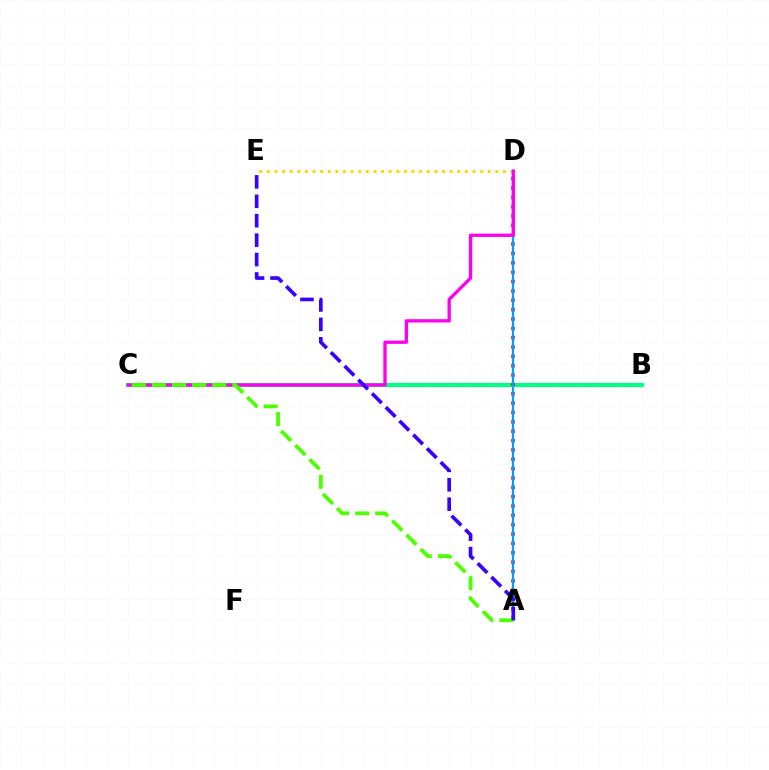{('D', 'E'): [{'color': '#ffd500', 'line_style': 'dotted', 'thickness': 2.07}], ('B', 'C'): [{'color': '#00ff86', 'line_style': 'solid', 'thickness': 2.99}], ('A', 'D'): [{'color': '#ff0000', 'line_style': 'dotted', 'thickness': 2.54}, {'color': '#009eff', 'line_style': 'solid', 'thickness': 1.62}], ('C', 'D'): [{'color': '#ff00ed', 'line_style': 'solid', 'thickness': 2.38}], ('A', 'C'): [{'color': '#4fff00', 'line_style': 'dashed', 'thickness': 2.73}], ('A', 'E'): [{'color': '#3700ff', 'line_style': 'dashed', 'thickness': 2.64}]}